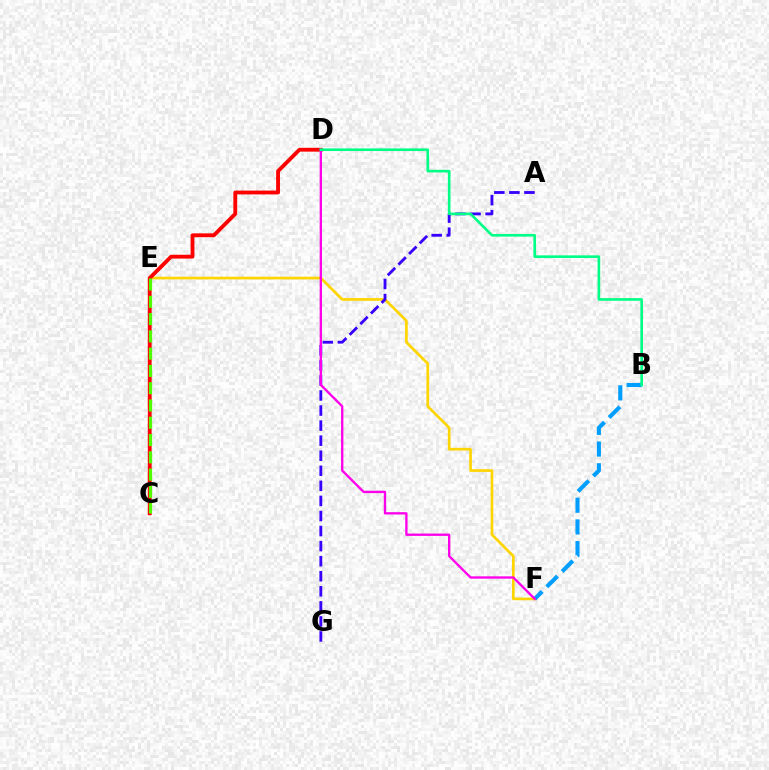{('E', 'F'): [{'color': '#ffd500', 'line_style': 'solid', 'thickness': 1.93}], ('A', 'G'): [{'color': '#3700ff', 'line_style': 'dashed', 'thickness': 2.05}], ('C', 'D'): [{'color': '#ff0000', 'line_style': 'solid', 'thickness': 2.76}], ('B', 'F'): [{'color': '#009eff', 'line_style': 'dashed', 'thickness': 2.95}], ('C', 'E'): [{'color': '#4fff00', 'line_style': 'dashed', 'thickness': 2.35}], ('D', 'F'): [{'color': '#ff00ed', 'line_style': 'solid', 'thickness': 1.68}], ('B', 'D'): [{'color': '#00ff86', 'line_style': 'solid', 'thickness': 1.9}]}